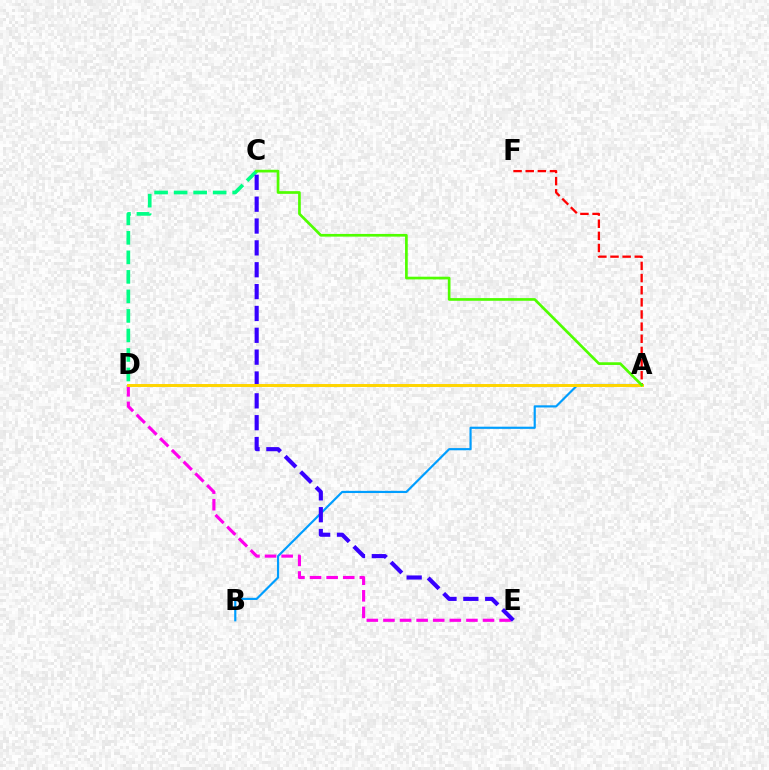{('A', 'B'): [{'color': '#009eff', 'line_style': 'solid', 'thickness': 1.57}], ('A', 'F'): [{'color': '#ff0000', 'line_style': 'dashed', 'thickness': 1.65}], ('D', 'E'): [{'color': '#ff00ed', 'line_style': 'dashed', 'thickness': 2.25}], ('C', 'D'): [{'color': '#00ff86', 'line_style': 'dashed', 'thickness': 2.65}], ('C', 'E'): [{'color': '#3700ff', 'line_style': 'dashed', 'thickness': 2.97}], ('A', 'D'): [{'color': '#ffd500', 'line_style': 'solid', 'thickness': 2.13}], ('A', 'C'): [{'color': '#4fff00', 'line_style': 'solid', 'thickness': 1.94}]}